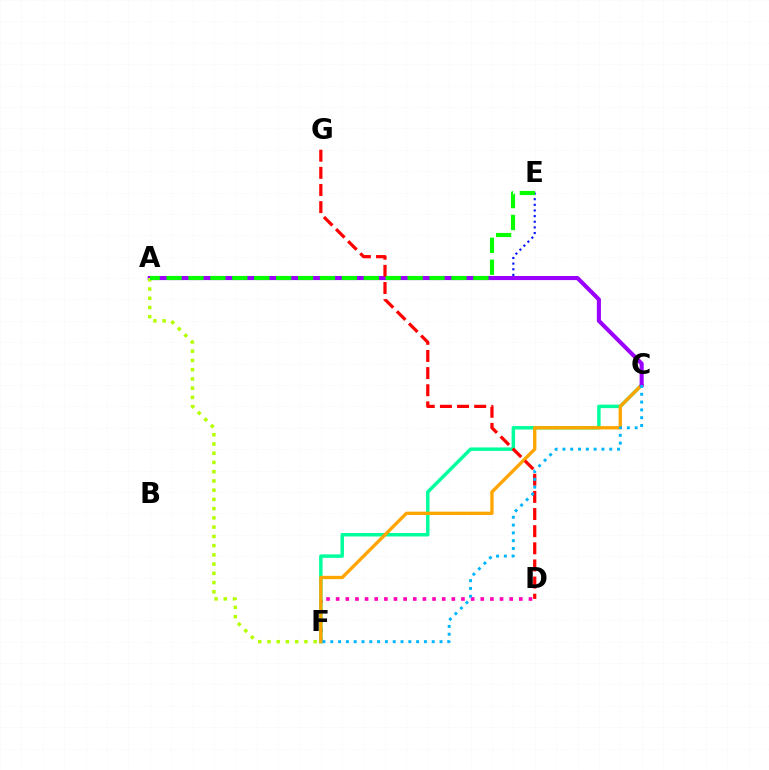{('D', 'F'): [{'color': '#ff00bd', 'line_style': 'dotted', 'thickness': 2.62}], ('C', 'F'): [{'color': '#00ff9d', 'line_style': 'solid', 'thickness': 2.5}, {'color': '#ffa500', 'line_style': 'solid', 'thickness': 2.41}, {'color': '#00b5ff', 'line_style': 'dotted', 'thickness': 2.12}], ('A', 'E'): [{'color': '#0010ff', 'line_style': 'dotted', 'thickness': 1.53}, {'color': '#08ff00', 'line_style': 'dashed', 'thickness': 2.98}], ('A', 'C'): [{'color': '#9b00ff', 'line_style': 'solid', 'thickness': 2.94}], ('D', 'G'): [{'color': '#ff0000', 'line_style': 'dashed', 'thickness': 2.33}], ('A', 'F'): [{'color': '#b3ff00', 'line_style': 'dotted', 'thickness': 2.51}]}